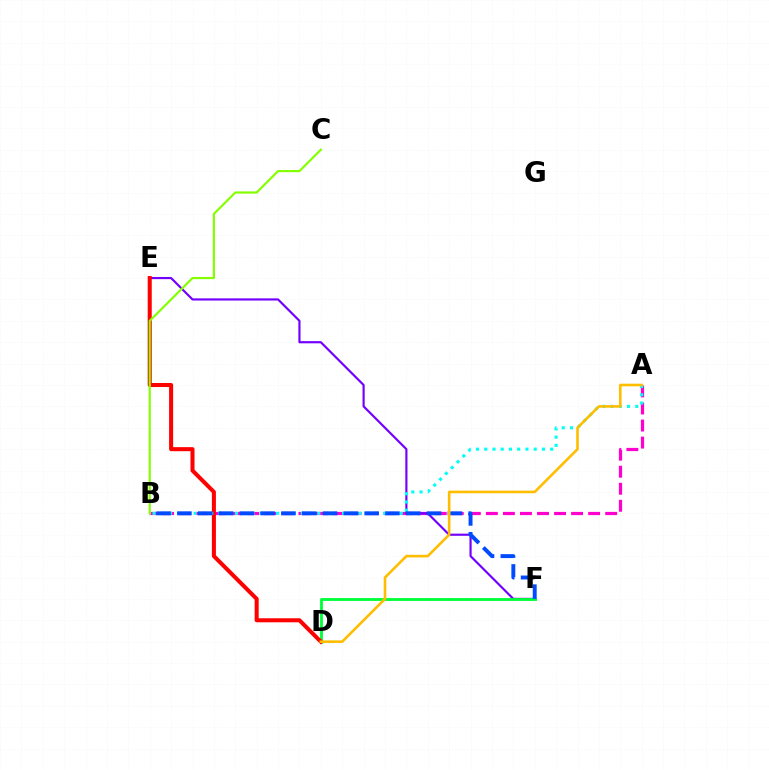{('A', 'B'): [{'color': '#ff00cf', 'line_style': 'dashed', 'thickness': 2.32}, {'color': '#00fff6', 'line_style': 'dotted', 'thickness': 2.24}], ('E', 'F'): [{'color': '#7200ff', 'line_style': 'solid', 'thickness': 1.56}], ('D', 'F'): [{'color': '#00ff39', 'line_style': 'solid', 'thickness': 2.06}], ('D', 'E'): [{'color': '#ff0000', 'line_style': 'solid', 'thickness': 2.91}], ('B', 'F'): [{'color': '#004bff', 'line_style': 'dashed', 'thickness': 2.83}], ('A', 'D'): [{'color': '#ffbd00', 'line_style': 'solid', 'thickness': 1.87}], ('B', 'C'): [{'color': '#84ff00', 'line_style': 'solid', 'thickness': 1.56}]}